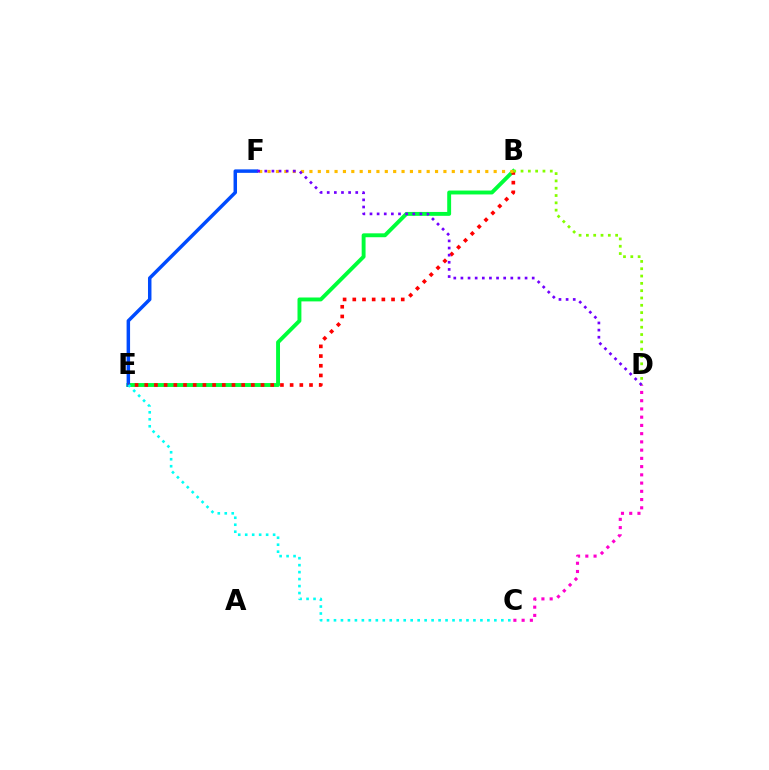{('B', 'E'): [{'color': '#00ff39', 'line_style': 'solid', 'thickness': 2.81}, {'color': '#ff0000', 'line_style': 'dotted', 'thickness': 2.63}], ('E', 'F'): [{'color': '#004bff', 'line_style': 'solid', 'thickness': 2.5}], ('C', 'D'): [{'color': '#ff00cf', 'line_style': 'dotted', 'thickness': 2.24}], ('C', 'E'): [{'color': '#00fff6', 'line_style': 'dotted', 'thickness': 1.89}], ('B', 'D'): [{'color': '#84ff00', 'line_style': 'dotted', 'thickness': 1.99}], ('B', 'F'): [{'color': '#ffbd00', 'line_style': 'dotted', 'thickness': 2.28}], ('D', 'F'): [{'color': '#7200ff', 'line_style': 'dotted', 'thickness': 1.94}]}